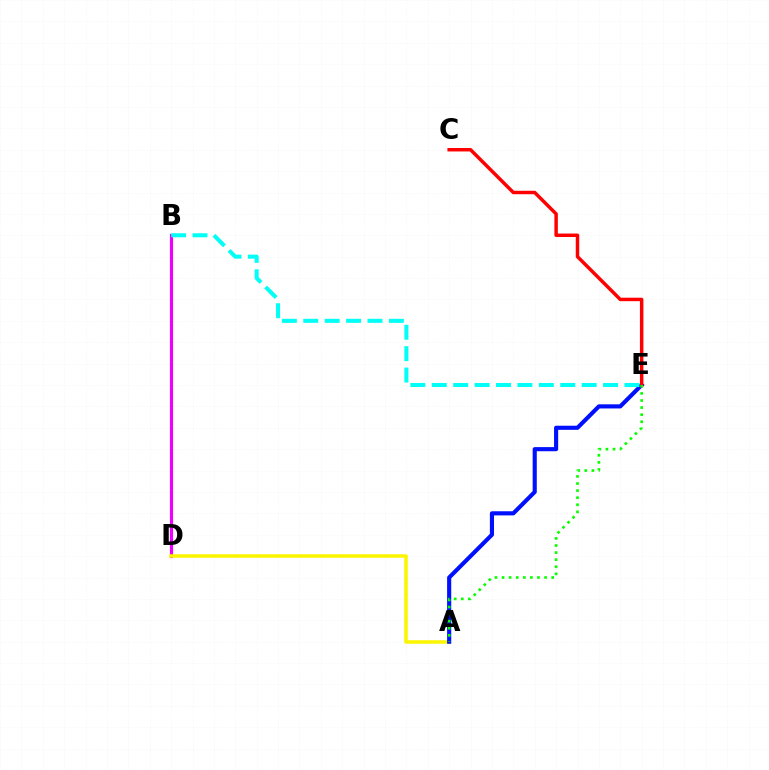{('B', 'D'): [{'color': '#ee00ff', 'line_style': 'solid', 'thickness': 2.27}], ('A', 'D'): [{'color': '#fcf500', 'line_style': 'solid', 'thickness': 2.54}], ('A', 'E'): [{'color': '#0010ff', 'line_style': 'solid', 'thickness': 2.97}, {'color': '#08ff00', 'line_style': 'dotted', 'thickness': 1.93}], ('C', 'E'): [{'color': '#ff0000', 'line_style': 'solid', 'thickness': 2.5}], ('B', 'E'): [{'color': '#00fff6', 'line_style': 'dashed', 'thickness': 2.91}]}